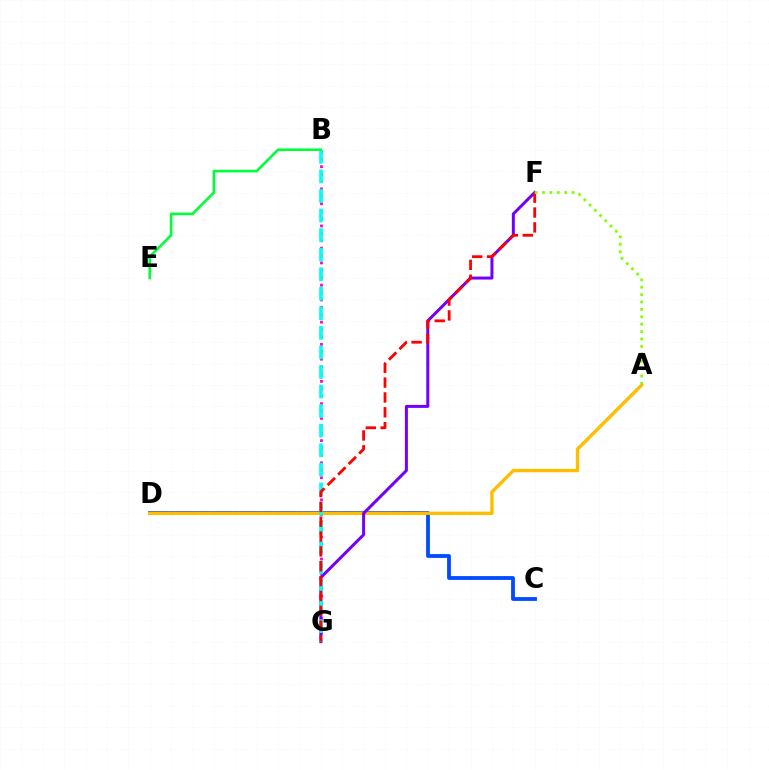{('C', 'D'): [{'color': '#004bff', 'line_style': 'solid', 'thickness': 2.74}], ('A', 'D'): [{'color': '#ffbd00', 'line_style': 'solid', 'thickness': 2.43}], ('B', 'G'): [{'color': '#ff00cf', 'line_style': 'dotted', 'thickness': 2.01}, {'color': '#00fff6', 'line_style': 'dashed', 'thickness': 2.66}], ('F', 'G'): [{'color': '#7200ff', 'line_style': 'solid', 'thickness': 2.16}, {'color': '#ff0000', 'line_style': 'dashed', 'thickness': 2.02}], ('A', 'F'): [{'color': '#84ff00', 'line_style': 'dotted', 'thickness': 2.01}], ('B', 'E'): [{'color': '#00ff39', 'line_style': 'solid', 'thickness': 1.87}]}